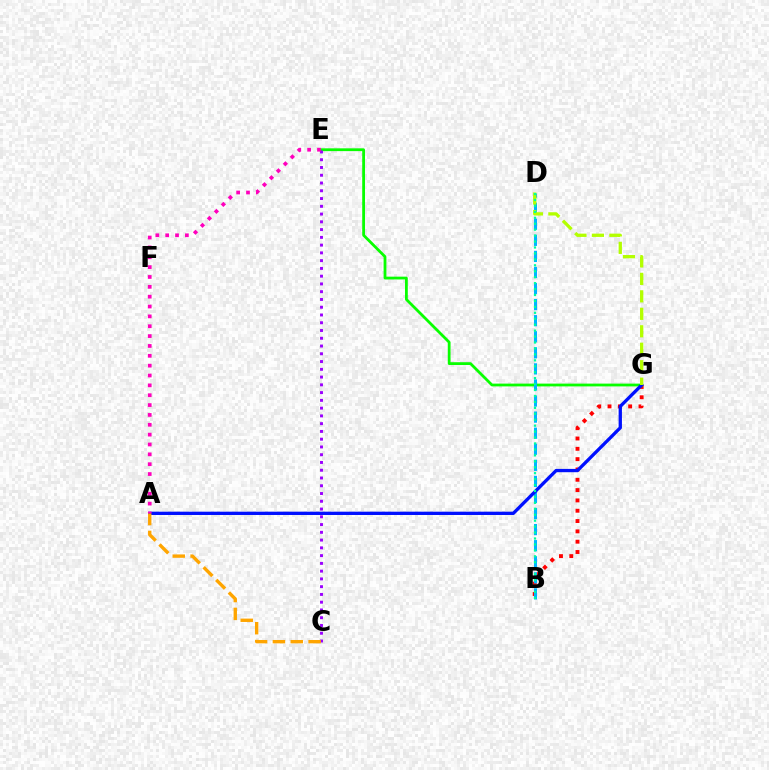{('B', 'G'): [{'color': '#ff0000', 'line_style': 'dotted', 'thickness': 2.8}], ('E', 'G'): [{'color': '#08ff00', 'line_style': 'solid', 'thickness': 2.01}], ('B', 'D'): [{'color': '#00b5ff', 'line_style': 'dashed', 'thickness': 2.18}, {'color': '#00ff9d', 'line_style': 'dotted', 'thickness': 1.61}], ('A', 'G'): [{'color': '#0010ff', 'line_style': 'solid', 'thickness': 2.38}], ('C', 'E'): [{'color': '#9b00ff', 'line_style': 'dotted', 'thickness': 2.11}], ('A', 'C'): [{'color': '#ffa500', 'line_style': 'dashed', 'thickness': 2.42}], ('D', 'G'): [{'color': '#b3ff00', 'line_style': 'dashed', 'thickness': 2.37}], ('A', 'E'): [{'color': '#ff00bd', 'line_style': 'dotted', 'thickness': 2.68}]}